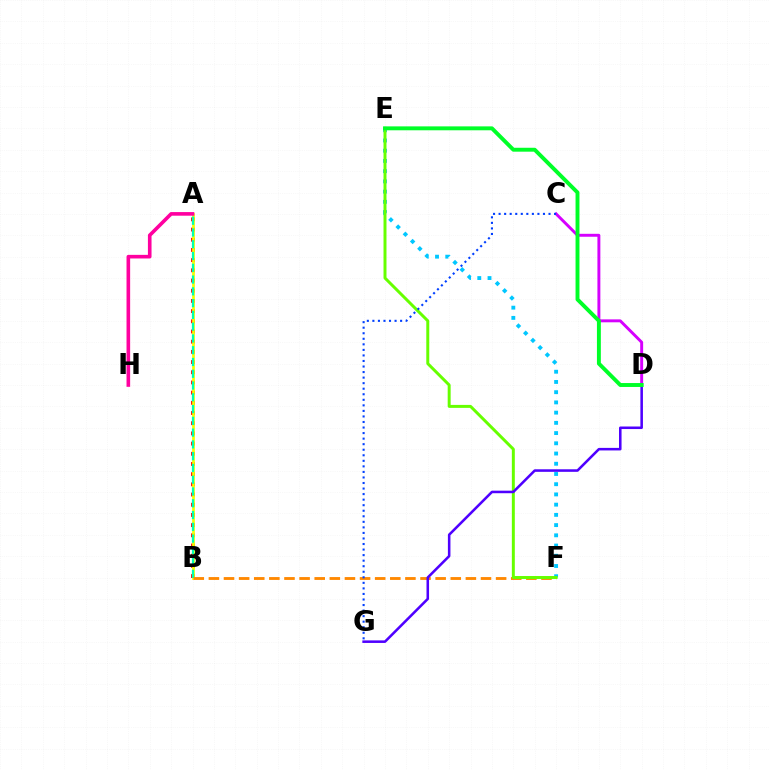{('A', 'B'): [{'color': '#ff0000', 'line_style': 'dotted', 'thickness': 2.77}, {'color': '#eeff00', 'line_style': 'solid', 'thickness': 1.95}, {'color': '#00ffaf', 'line_style': 'dashed', 'thickness': 1.6}], ('B', 'F'): [{'color': '#ff8800', 'line_style': 'dashed', 'thickness': 2.05}], ('E', 'F'): [{'color': '#00c7ff', 'line_style': 'dotted', 'thickness': 2.78}, {'color': '#66ff00', 'line_style': 'solid', 'thickness': 2.14}], ('A', 'H'): [{'color': '#ff00a0', 'line_style': 'solid', 'thickness': 2.61}], ('C', 'D'): [{'color': '#d600ff', 'line_style': 'solid', 'thickness': 2.11}], ('D', 'G'): [{'color': '#4f00ff', 'line_style': 'solid', 'thickness': 1.84}], ('C', 'G'): [{'color': '#003fff', 'line_style': 'dotted', 'thickness': 1.51}], ('D', 'E'): [{'color': '#00ff27', 'line_style': 'solid', 'thickness': 2.82}]}